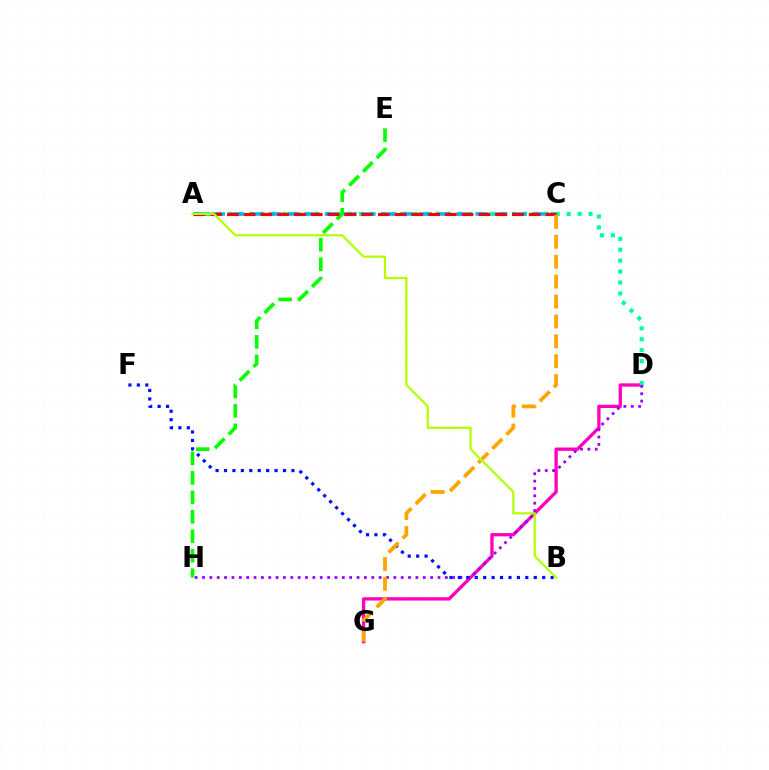{('D', 'G'): [{'color': '#ff00bd', 'line_style': 'solid', 'thickness': 2.38}], ('D', 'H'): [{'color': '#9b00ff', 'line_style': 'dotted', 'thickness': 2.0}], ('A', 'D'): [{'color': '#00ff9d', 'line_style': 'dotted', 'thickness': 2.97}], ('B', 'F'): [{'color': '#0010ff', 'line_style': 'dotted', 'thickness': 2.29}], ('E', 'H'): [{'color': '#08ff00', 'line_style': 'dashed', 'thickness': 2.64}], ('A', 'C'): [{'color': '#00b5ff', 'line_style': 'dashed', 'thickness': 2.56}, {'color': '#ff0000', 'line_style': 'dashed', 'thickness': 2.28}], ('C', 'G'): [{'color': '#ffa500', 'line_style': 'dashed', 'thickness': 2.7}], ('A', 'B'): [{'color': '#b3ff00', 'line_style': 'solid', 'thickness': 1.6}]}